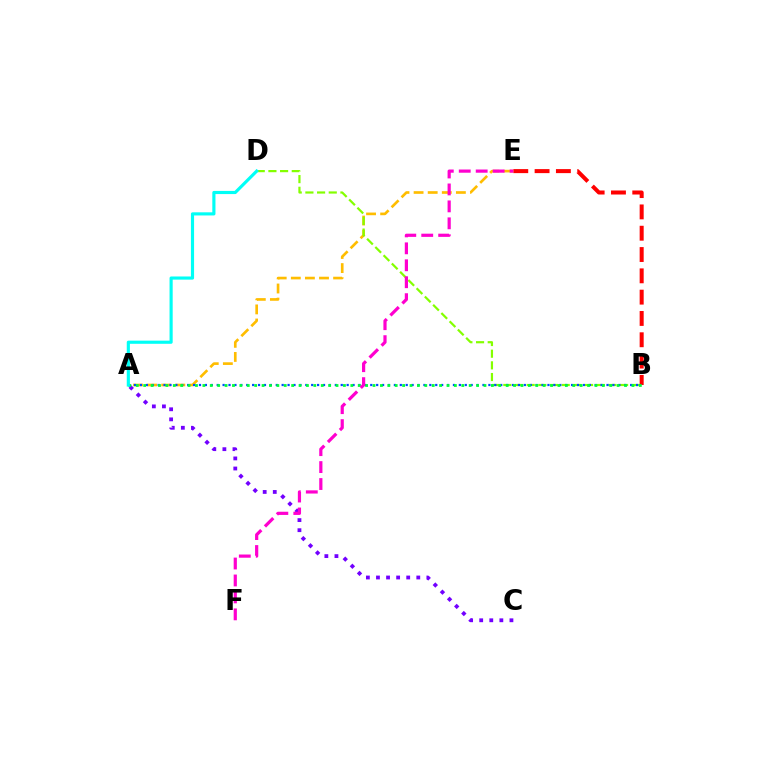{('A', 'E'): [{'color': '#ffbd00', 'line_style': 'dashed', 'thickness': 1.92}], ('B', 'D'): [{'color': '#84ff00', 'line_style': 'dashed', 'thickness': 1.59}], ('B', 'E'): [{'color': '#ff0000', 'line_style': 'dashed', 'thickness': 2.89}], ('A', 'B'): [{'color': '#004bff', 'line_style': 'dotted', 'thickness': 1.6}, {'color': '#00ff39', 'line_style': 'dotted', 'thickness': 2.01}], ('A', 'C'): [{'color': '#7200ff', 'line_style': 'dotted', 'thickness': 2.74}], ('E', 'F'): [{'color': '#ff00cf', 'line_style': 'dashed', 'thickness': 2.3}], ('A', 'D'): [{'color': '#00fff6', 'line_style': 'solid', 'thickness': 2.27}]}